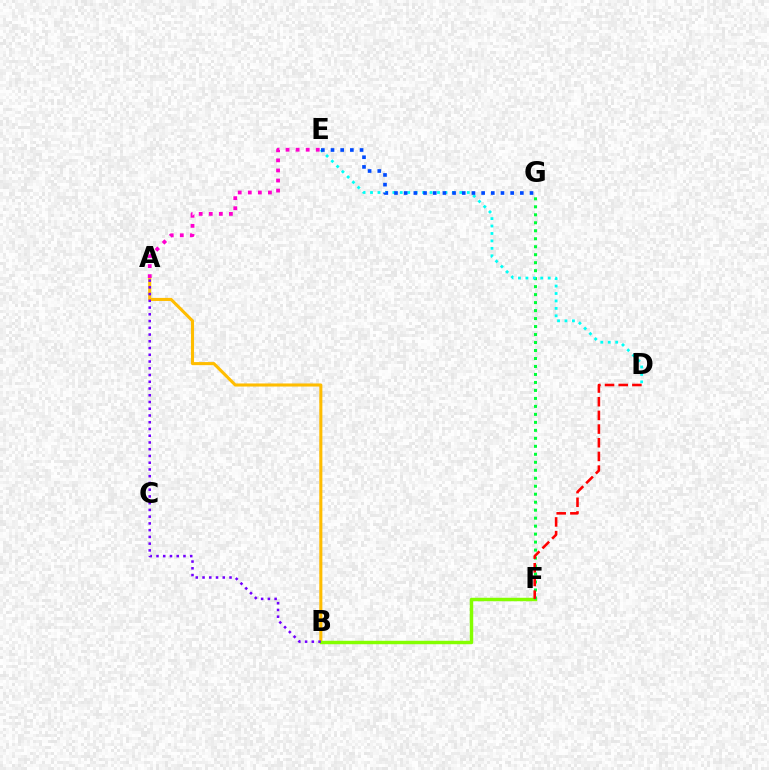{('A', 'B'): [{'color': '#ffbd00', 'line_style': 'solid', 'thickness': 2.21}, {'color': '#7200ff', 'line_style': 'dotted', 'thickness': 1.83}], ('B', 'F'): [{'color': '#84ff00', 'line_style': 'solid', 'thickness': 2.48}], ('F', 'G'): [{'color': '#00ff39', 'line_style': 'dotted', 'thickness': 2.17}], ('D', 'E'): [{'color': '#00fff6', 'line_style': 'dotted', 'thickness': 2.02}], ('A', 'E'): [{'color': '#ff00cf', 'line_style': 'dotted', 'thickness': 2.74}], ('E', 'G'): [{'color': '#004bff', 'line_style': 'dotted', 'thickness': 2.63}], ('D', 'F'): [{'color': '#ff0000', 'line_style': 'dashed', 'thickness': 1.86}]}